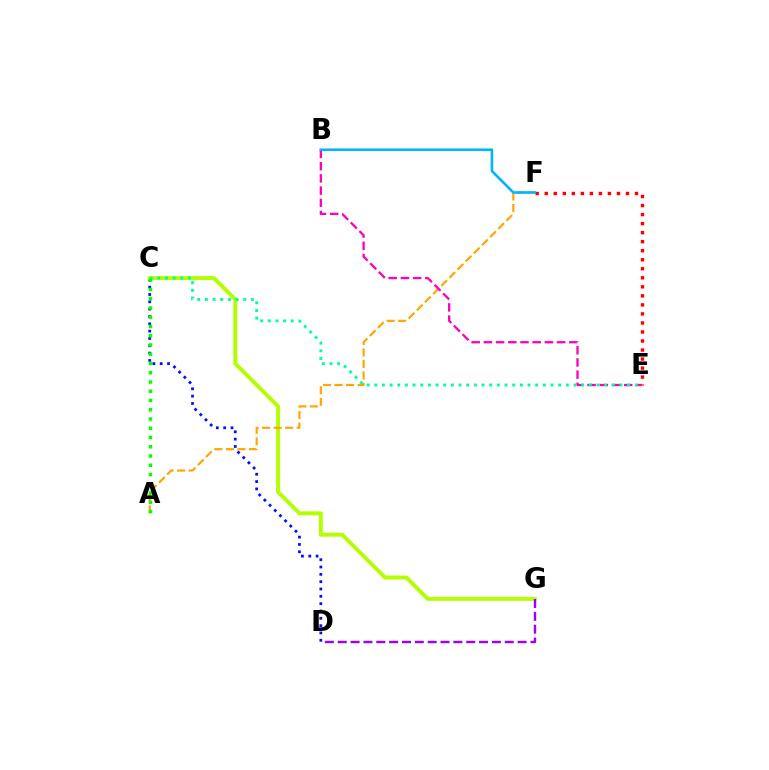{('C', 'D'): [{'color': '#0010ff', 'line_style': 'dotted', 'thickness': 1.99}], ('C', 'G'): [{'color': '#b3ff00', 'line_style': 'solid', 'thickness': 2.83}], ('A', 'F'): [{'color': '#ffa500', 'line_style': 'dashed', 'thickness': 1.57}], ('B', 'E'): [{'color': '#ff00bd', 'line_style': 'dashed', 'thickness': 1.66}], ('C', 'E'): [{'color': '#00ff9d', 'line_style': 'dotted', 'thickness': 2.08}], ('E', 'F'): [{'color': '#ff0000', 'line_style': 'dotted', 'thickness': 2.45}], ('B', 'F'): [{'color': '#00b5ff', 'line_style': 'solid', 'thickness': 1.88}], ('D', 'G'): [{'color': '#9b00ff', 'line_style': 'dashed', 'thickness': 1.75}], ('A', 'C'): [{'color': '#08ff00', 'line_style': 'dotted', 'thickness': 2.51}]}